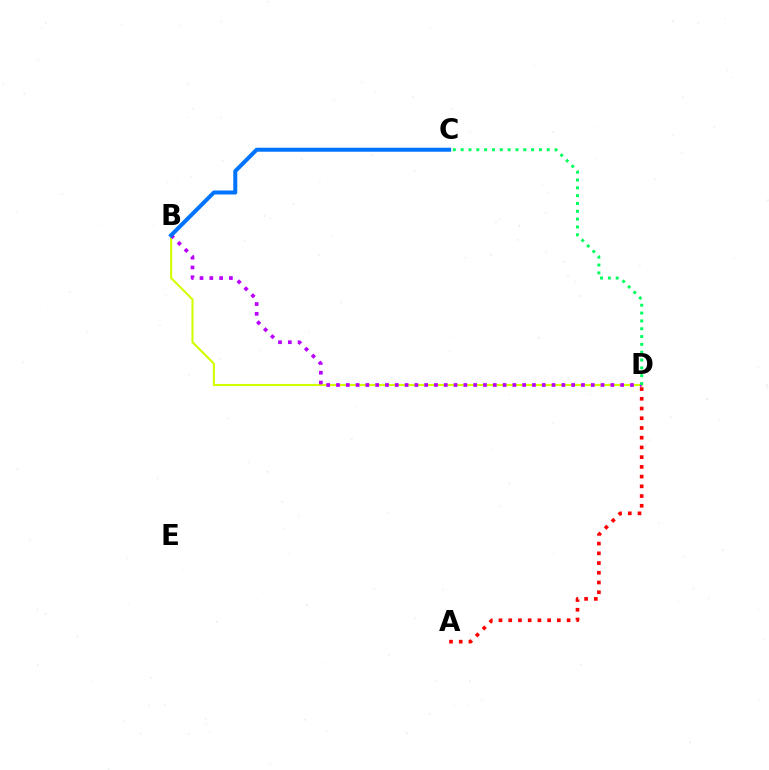{('A', 'D'): [{'color': '#ff0000', 'line_style': 'dotted', 'thickness': 2.64}], ('B', 'D'): [{'color': '#d1ff00', 'line_style': 'solid', 'thickness': 1.51}, {'color': '#b900ff', 'line_style': 'dotted', 'thickness': 2.66}], ('B', 'C'): [{'color': '#0074ff', 'line_style': 'solid', 'thickness': 2.88}], ('C', 'D'): [{'color': '#00ff5c', 'line_style': 'dotted', 'thickness': 2.13}]}